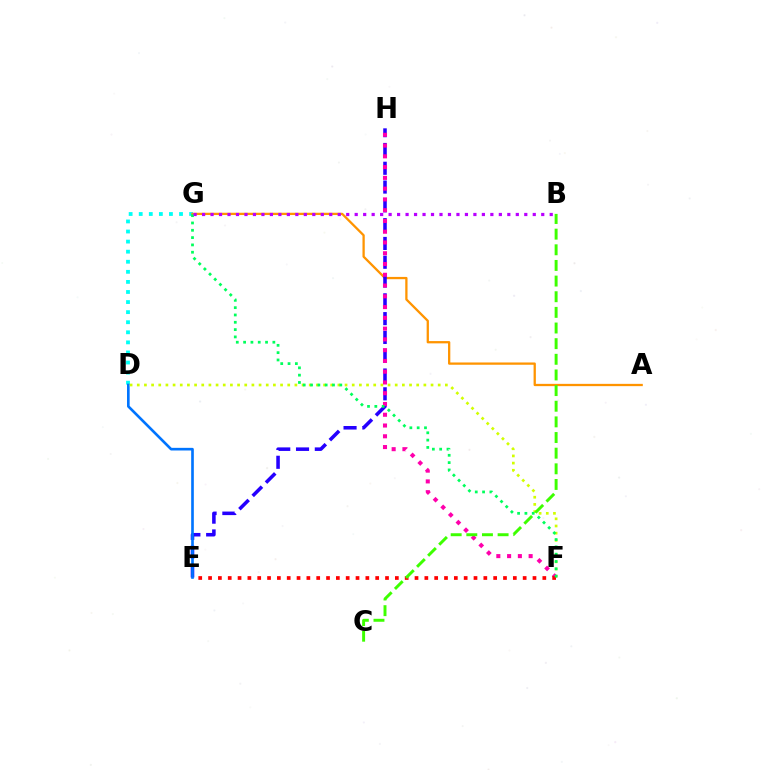{('D', 'G'): [{'color': '#00fff6', 'line_style': 'dotted', 'thickness': 2.74}], ('A', 'G'): [{'color': '#ff9400', 'line_style': 'solid', 'thickness': 1.65}], ('E', 'H'): [{'color': '#2500ff', 'line_style': 'dashed', 'thickness': 2.55}], ('D', 'E'): [{'color': '#0074ff', 'line_style': 'solid', 'thickness': 1.91}], ('D', 'F'): [{'color': '#d1ff00', 'line_style': 'dotted', 'thickness': 1.95}], ('F', 'H'): [{'color': '#ff00ac', 'line_style': 'dotted', 'thickness': 2.93}], ('E', 'F'): [{'color': '#ff0000', 'line_style': 'dotted', 'thickness': 2.67}], ('F', 'G'): [{'color': '#00ff5c', 'line_style': 'dotted', 'thickness': 1.99}], ('B', 'G'): [{'color': '#b900ff', 'line_style': 'dotted', 'thickness': 2.3}], ('B', 'C'): [{'color': '#3dff00', 'line_style': 'dashed', 'thickness': 2.13}]}